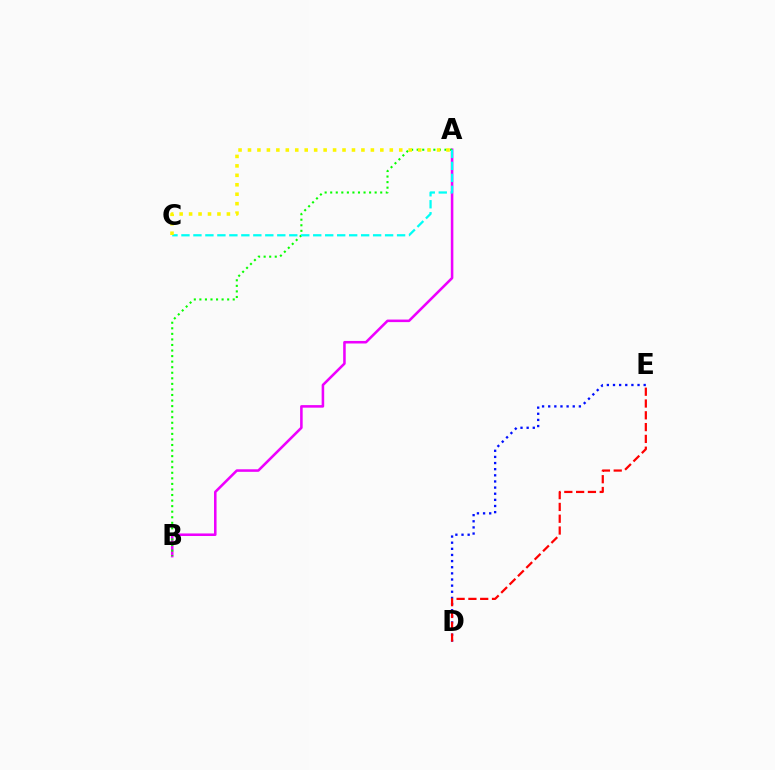{('A', 'B'): [{'color': '#ee00ff', 'line_style': 'solid', 'thickness': 1.84}, {'color': '#08ff00', 'line_style': 'dotted', 'thickness': 1.51}], ('A', 'C'): [{'color': '#00fff6', 'line_style': 'dashed', 'thickness': 1.63}, {'color': '#fcf500', 'line_style': 'dotted', 'thickness': 2.57}], ('D', 'E'): [{'color': '#0010ff', 'line_style': 'dotted', 'thickness': 1.67}, {'color': '#ff0000', 'line_style': 'dashed', 'thickness': 1.6}]}